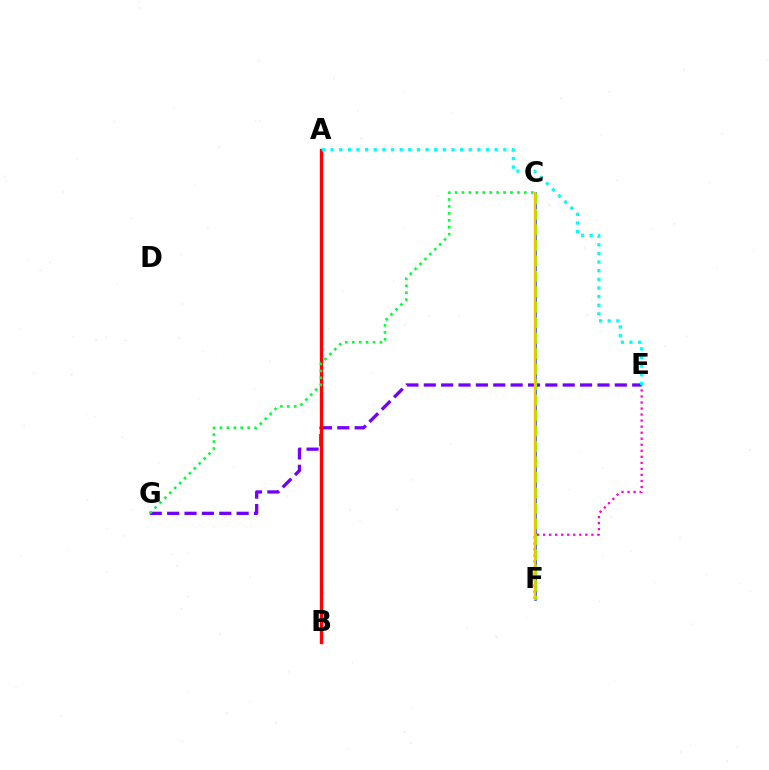{('E', 'G'): [{'color': '#7200ff', 'line_style': 'dashed', 'thickness': 2.36}], ('C', 'F'): [{'color': '#004bff', 'line_style': 'solid', 'thickness': 1.84}, {'color': '#84ff00', 'line_style': 'dashed', 'thickness': 2.1}, {'color': '#ffbd00', 'line_style': 'solid', 'thickness': 1.64}], ('A', 'B'): [{'color': '#ff0000', 'line_style': 'solid', 'thickness': 2.41}], ('C', 'G'): [{'color': '#00ff39', 'line_style': 'dotted', 'thickness': 1.88}], ('A', 'E'): [{'color': '#00fff6', 'line_style': 'dotted', 'thickness': 2.35}], ('E', 'F'): [{'color': '#ff00cf', 'line_style': 'dotted', 'thickness': 1.64}]}